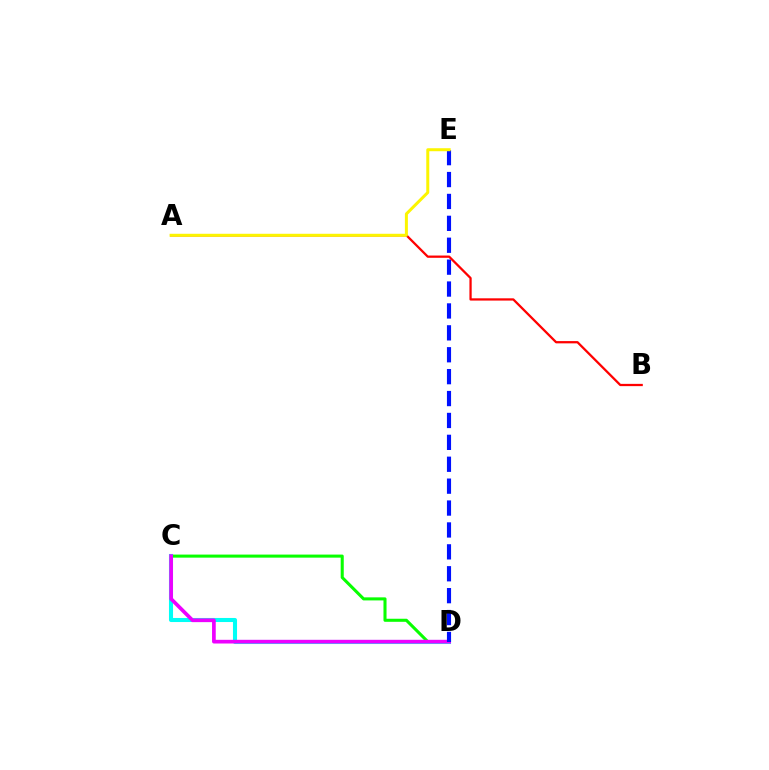{('C', 'D'): [{'color': '#08ff00', 'line_style': 'solid', 'thickness': 2.2}, {'color': '#00fff6', 'line_style': 'solid', 'thickness': 2.93}, {'color': '#ee00ff', 'line_style': 'solid', 'thickness': 2.66}], ('D', 'E'): [{'color': '#0010ff', 'line_style': 'dashed', 'thickness': 2.98}], ('A', 'B'): [{'color': '#ff0000', 'line_style': 'solid', 'thickness': 1.63}], ('A', 'E'): [{'color': '#fcf500', 'line_style': 'solid', 'thickness': 2.16}]}